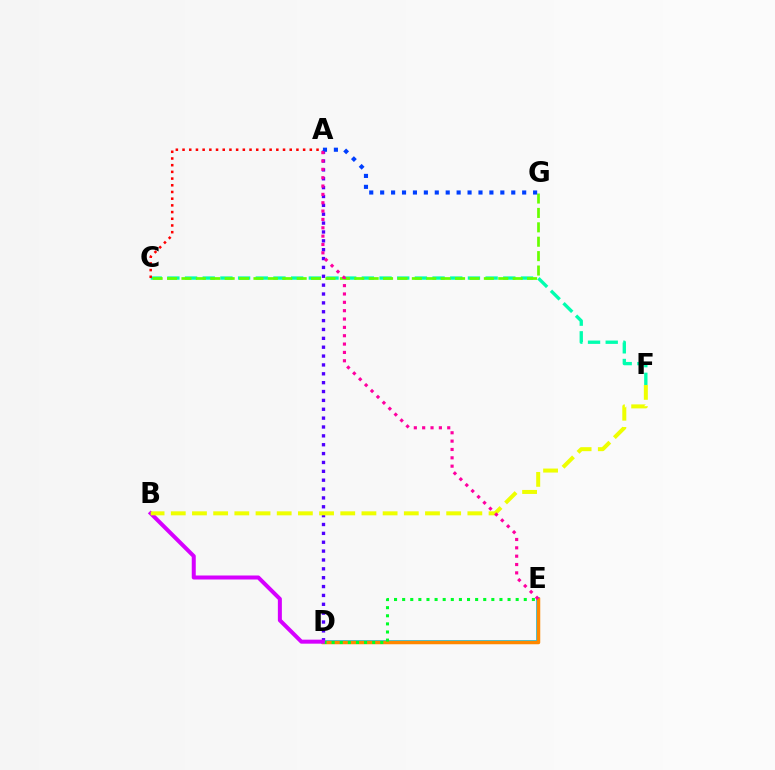{('D', 'E'): [{'color': '#00c7ff', 'line_style': 'solid', 'thickness': 2.66}, {'color': '#ff8800', 'line_style': 'solid', 'thickness': 2.51}, {'color': '#00ff27', 'line_style': 'dotted', 'thickness': 2.2}], ('A', 'D'): [{'color': '#4f00ff', 'line_style': 'dotted', 'thickness': 2.41}], ('C', 'F'): [{'color': '#00ffaf', 'line_style': 'dashed', 'thickness': 2.4}], ('A', 'C'): [{'color': '#ff0000', 'line_style': 'dotted', 'thickness': 1.82}], ('C', 'G'): [{'color': '#66ff00', 'line_style': 'dashed', 'thickness': 1.96}], ('B', 'D'): [{'color': '#d600ff', 'line_style': 'solid', 'thickness': 2.88}], ('B', 'F'): [{'color': '#eeff00', 'line_style': 'dashed', 'thickness': 2.88}], ('A', 'G'): [{'color': '#003fff', 'line_style': 'dotted', 'thickness': 2.97}], ('A', 'E'): [{'color': '#ff00a0', 'line_style': 'dotted', 'thickness': 2.27}]}